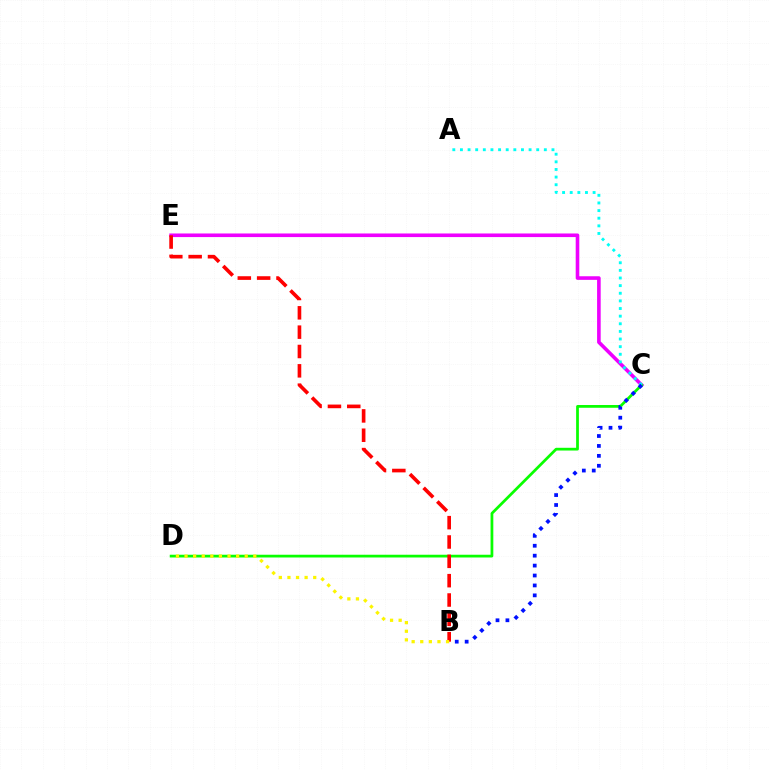{('C', 'E'): [{'color': '#ee00ff', 'line_style': 'solid', 'thickness': 2.6}], ('C', 'D'): [{'color': '#08ff00', 'line_style': 'solid', 'thickness': 1.98}], ('B', 'E'): [{'color': '#ff0000', 'line_style': 'dashed', 'thickness': 2.63}], ('B', 'D'): [{'color': '#fcf500', 'line_style': 'dotted', 'thickness': 2.34}], ('A', 'C'): [{'color': '#00fff6', 'line_style': 'dotted', 'thickness': 2.07}], ('B', 'C'): [{'color': '#0010ff', 'line_style': 'dotted', 'thickness': 2.7}]}